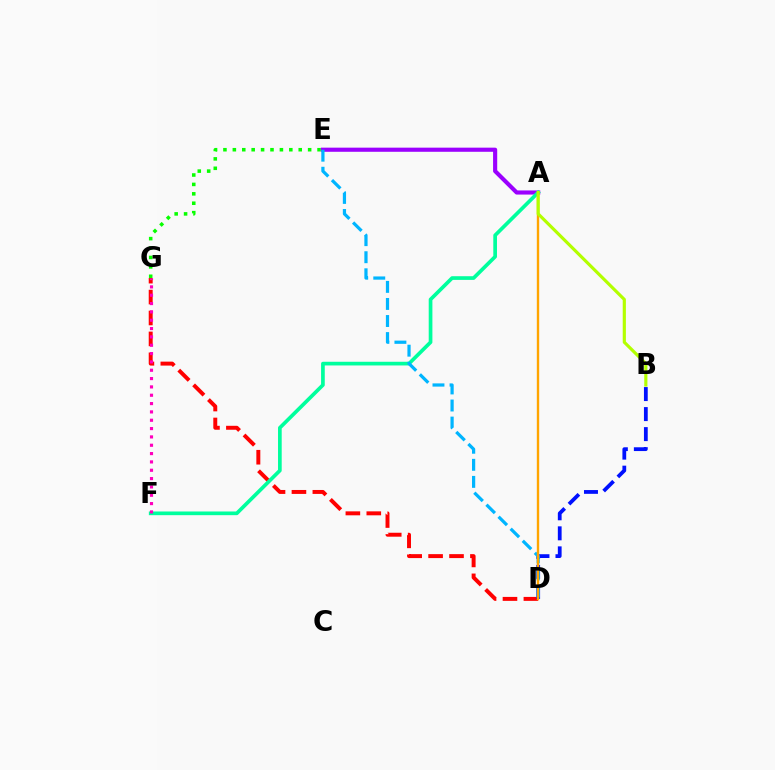{('D', 'G'): [{'color': '#ff0000', 'line_style': 'dashed', 'thickness': 2.84}], ('E', 'G'): [{'color': '#08ff00', 'line_style': 'dotted', 'thickness': 2.56}], ('A', 'E'): [{'color': '#9b00ff', 'line_style': 'solid', 'thickness': 2.98}], ('A', 'F'): [{'color': '#00ff9d', 'line_style': 'solid', 'thickness': 2.65}], ('B', 'D'): [{'color': '#0010ff', 'line_style': 'dashed', 'thickness': 2.72}], ('D', 'E'): [{'color': '#00b5ff', 'line_style': 'dashed', 'thickness': 2.32}], ('A', 'D'): [{'color': '#ffa500', 'line_style': 'solid', 'thickness': 1.71}], ('A', 'B'): [{'color': '#b3ff00', 'line_style': 'solid', 'thickness': 2.28}], ('F', 'G'): [{'color': '#ff00bd', 'line_style': 'dotted', 'thickness': 2.26}]}